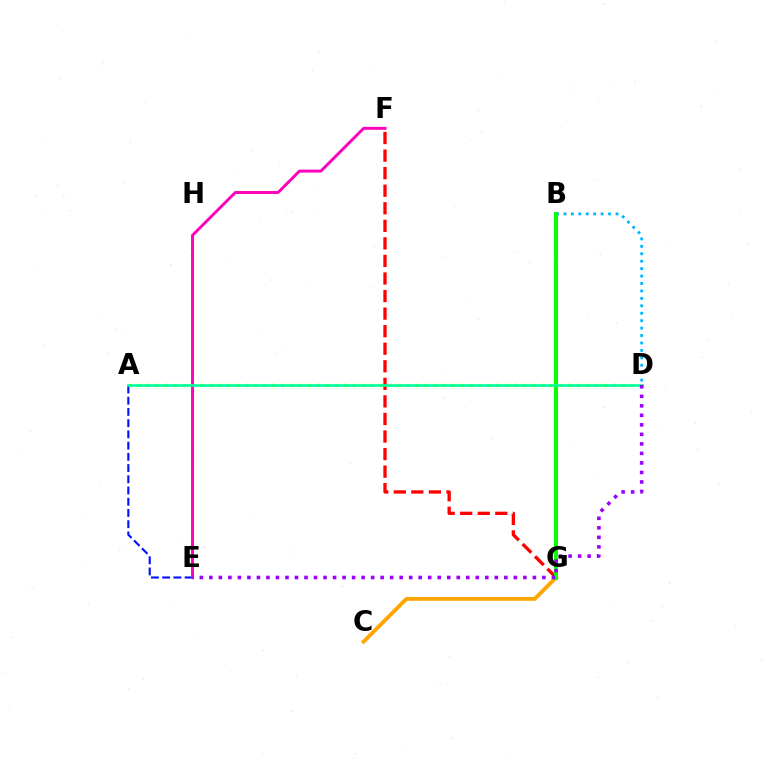{('C', 'G'): [{'color': '#ffa500', 'line_style': 'solid', 'thickness': 2.78}], ('A', 'D'): [{'color': '#b3ff00', 'line_style': 'dotted', 'thickness': 2.44}, {'color': '#00ff9d', 'line_style': 'solid', 'thickness': 1.9}], ('A', 'E'): [{'color': '#0010ff', 'line_style': 'dashed', 'thickness': 1.53}], ('E', 'F'): [{'color': '#ff00bd', 'line_style': 'solid', 'thickness': 2.1}], ('B', 'D'): [{'color': '#00b5ff', 'line_style': 'dotted', 'thickness': 2.02}], ('F', 'G'): [{'color': '#ff0000', 'line_style': 'dashed', 'thickness': 2.39}], ('B', 'G'): [{'color': '#08ff00', 'line_style': 'solid', 'thickness': 2.87}], ('D', 'E'): [{'color': '#9b00ff', 'line_style': 'dotted', 'thickness': 2.59}]}